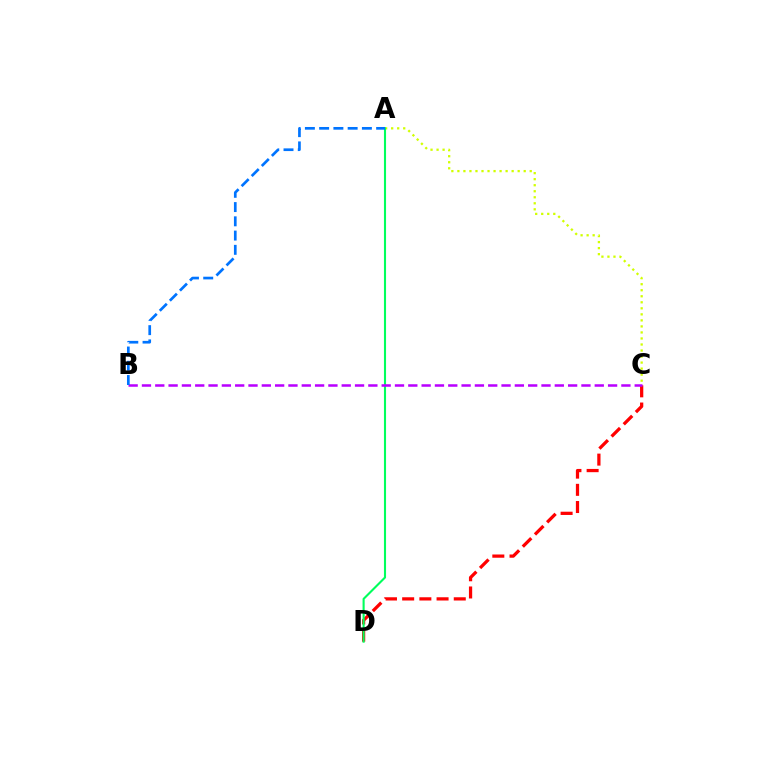{('A', 'C'): [{'color': '#d1ff00', 'line_style': 'dotted', 'thickness': 1.64}], ('C', 'D'): [{'color': '#ff0000', 'line_style': 'dashed', 'thickness': 2.34}], ('A', 'D'): [{'color': '#00ff5c', 'line_style': 'solid', 'thickness': 1.51}], ('B', 'C'): [{'color': '#b900ff', 'line_style': 'dashed', 'thickness': 1.81}], ('A', 'B'): [{'color': '#0074ff', 'line_style': 'dashed', 'thickness': 1.94}]}